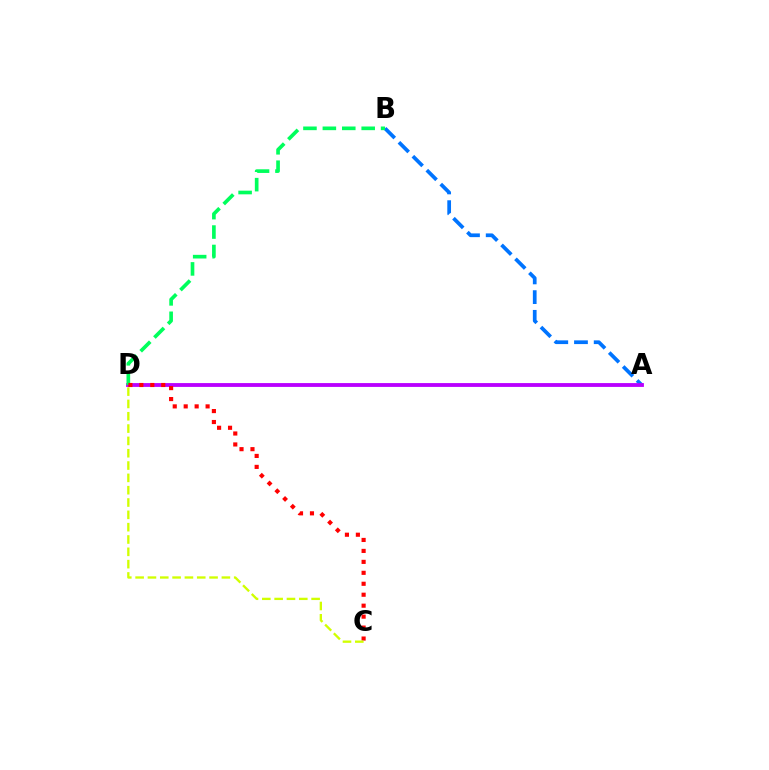{('A', 'B'): [{'color': '#0074ff', 'line_style': 'dashed', 'thickness': 2.68}], ('A', 'D'): [{'color': '#b900ff', 'line_style': 'solid', 'thickness': 2.76}], ('B', 'D'): [{'color': '#00ff5c', 'line_style': 'dashed', 'thickness': 2.64}], ('C', 'D'): [{'color': '#ff0000', 'line_style': 'dotted', 'thickness': 2.98}, {'color': '#d1ff00', 'line_style': 'dashed', 'thickness': 1.67}]}